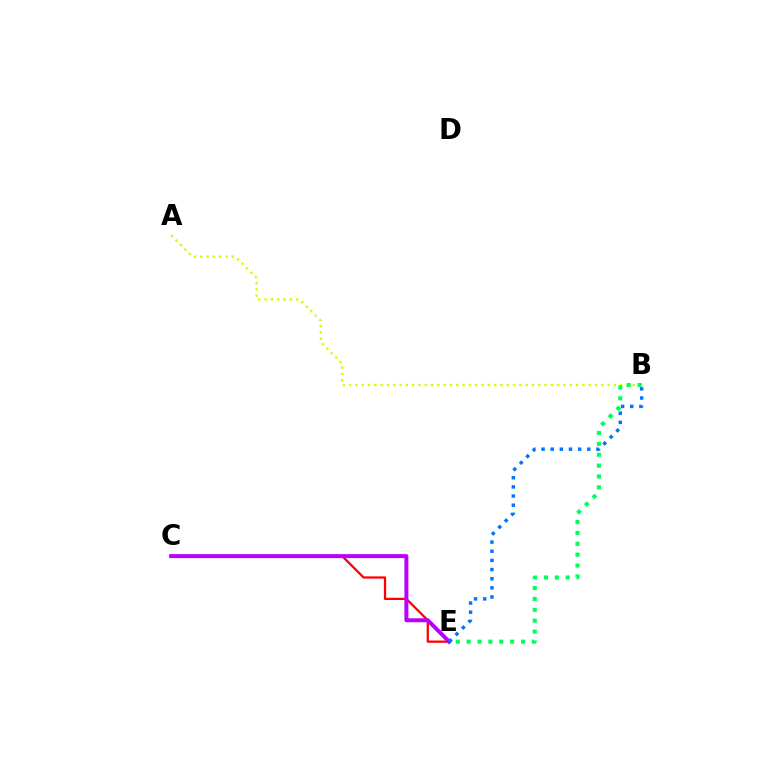{('A', 'B'): [{'color': '#d1ff00', 'line_style': 'dotted', 'thickness': 1.71}], ('B', 'E'): [{'color': '#00ff5c', 'line_style': 'dotted', 'thickness': 2.96}, {'color': '#0074ff', 'line_style': 'dotted', 'thickness': 2.49}], ('C', 'E'): [{'color': '#ff0000', 'line_style': 'solid', 'thickness': 1.62}, {'color': '#b900ff', 'line_style': 'solid', 'thickness': 2.87}]}